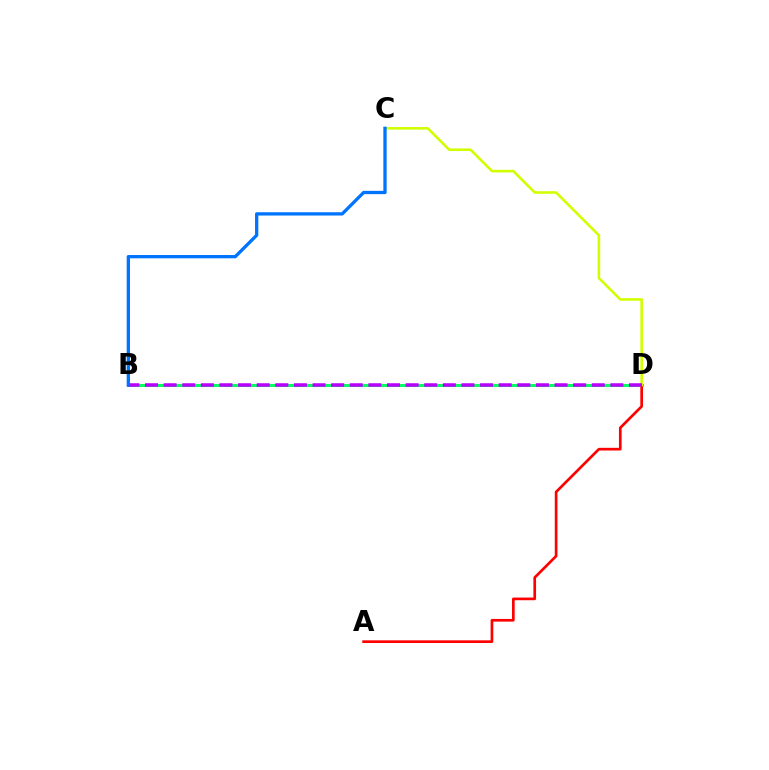{('B', 'D'): [{'color': '#00ff5c', 'line_style': 'solid', 'thickness': 2.12}, {'color': '#b900ff', 'line_style': 'dashed', 'thickness': 2.53}], ('A', 'D'): [{'color': '#ff0000', 'line_style': 'solid', 'thickness': 1.93}], ('C', 'D'): [{'color': '#d1ff00', 'line_style': 'solid', 'thickness': 1.87}], ('B', 'C'): [{'color': '#0074ff', 'line_style': 'solid', 'thickness': 2.37}]}